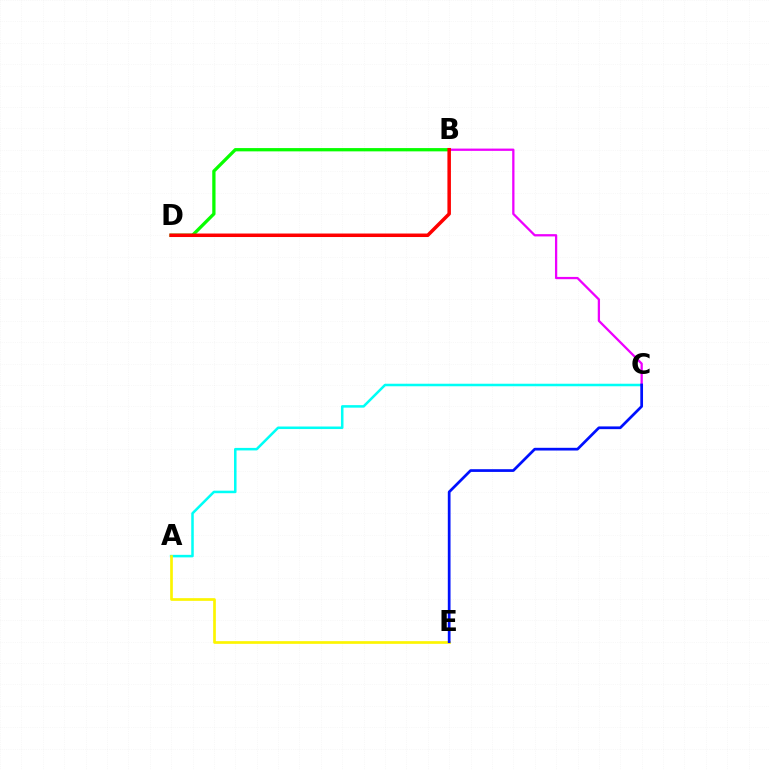{('A', 'C'): [{'color': '#00fff6', 'line_style': 'solid', 'thickness': 1.82}], ('A', 'E'): [{'color': '#fcf500', 'line_style': 'solid', 'thickness': 1.93}], ('B', 'C'): [{'color': '#ee00ff', 'line_style': 'solid', 'thickness': 1.64}], ('C', 'E'): [{'color': '#0010ff', 'line_style': 'solid', 'thickness': 1.96}], ('B', 'D'): [{'color': '#08ff00', 'line_style': 'solid', 'thickness': 2.36}, {'color': '#ff0000', 'line_style': 'solid', 'thickness': 2.52}]}